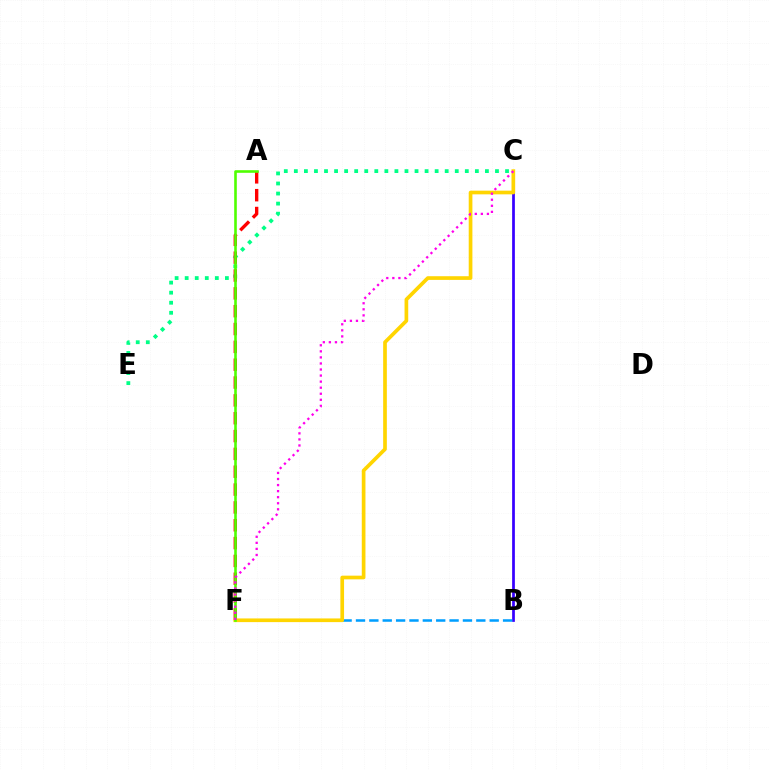{('B', 'C'): [{'color': '#3700ff', 'line_style': 'solid', 'thickness': 1.97}], ('C', 'E'): [{'color': '#00ff86', 'line_style': 'dotted', 'thickness': 2.73}], ('B', 'F'): [{'color': '#009eff', 'line_style': 'dashed', 'thickness': 1.82}], ('A', 'F'): [{'color': '#ff0000', 'line_style': 'dashed', 'thickness': 2.42}, {'color': '#4fff00', 'line_style': 'solid', 'thickness': 1.87}], ('C', 'F'): [{'color': '#ffd500', 'line_style': 'solid', 'thickness': 2.65}, {'color': '#ff00ed', 'line_style': 'dotted', 'thickness': 1.65}]}